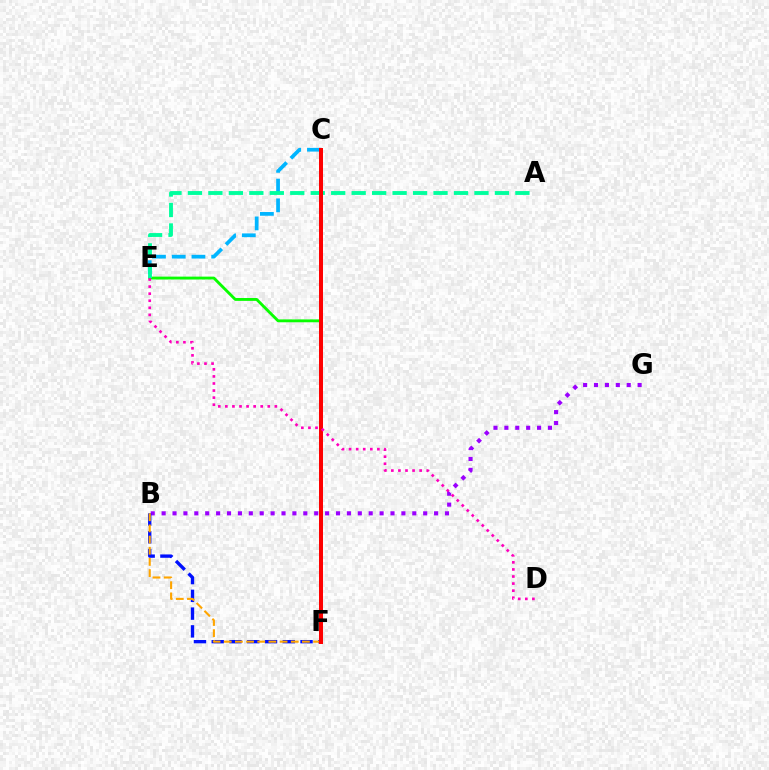{('B', 'G'): [{'color': '#9b00ff', 'line_style': 'dotted', 'thickness': 2.96}], ('B', 'F'): [{'color': '#0010ff', 'line_style': 'dashed', 'thickness': 2.41}, {'color': '#ffa500', 'line_style': 'dashed', 'thickness': 1.52}], ('E', 'F'): [{'color': '#08ff00', 'line_style': 'solid', 'thickness': 2.06}], ('C', 'E'): [{'color': '#00b5ff', 'line_style': 'dashed', 'thickness': 2.68}], ('C', 'F'): [{'color': '#b3ff00', 'line_style': 'dotted', 'thickness': 1.74}, {'color': '#ff0000', 'line_style': 'solid', 'thickness': 2.87}], ('A', 'E'): [{'color': '#00ff9d', 'line_style': 'dashed', 'thickness': 2.78}], ('D', 'E'): [{'color': '#ff00bd', 'line_style': 'dotted', 'thickness': 1.92}]}